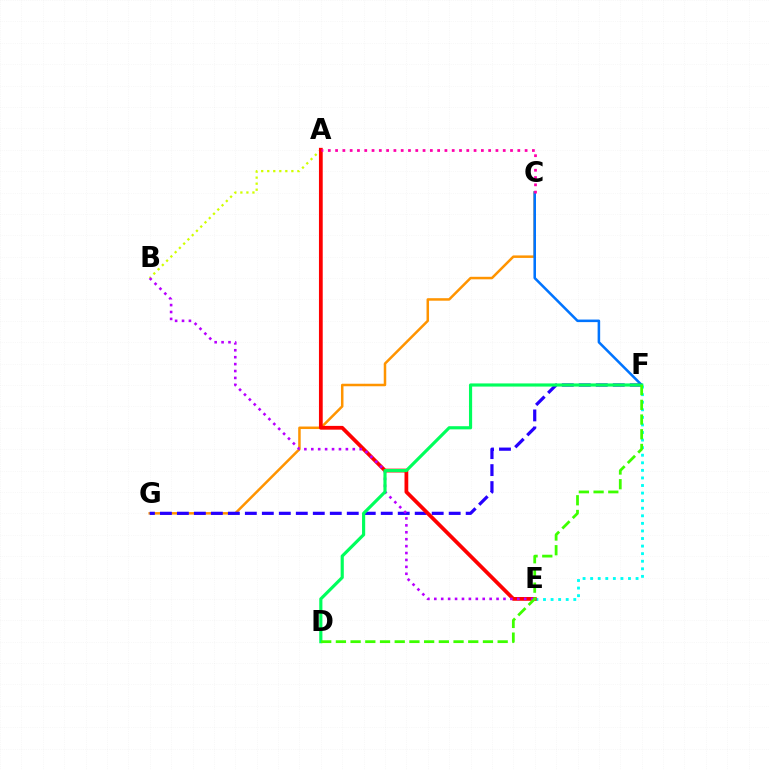{('C', 'G'): [{'color': '#ff9400', 'line_style': 'solid', 'thickness': 1.81}], ('A', 'B'): [{'color': '#d1ff00', 'line_style': 'dotted', 'thickness': 1.64}], ('C', 'F'): [{'color': '#0074ff', 'line_style': 'solid', 'thickness': 1.84}], ('E', 'F'): [{'color': '#00fff6', 'line_style': 'dotted', 'thickness': 2.06}], ('F', 'G'): [{'color': '#2500ff', 'line_style': 'dashed', 'thickness': 2.31}], ('A', 'E'): [{'color': '#ff0000', 'line_style': 'solid', 'thickness': 2.71}], ('B', 'E'): [{'color': '#b900ff', 'line_style': 'dotted', 'thickness': 1.88}], ('A', 'C'): [{'color': '#ff00ac', 'line_style': 'dotted', 'thickness': 1.98}], ('D', 'F'): [{'color': '#00ff5c', 'line_style': 'solid', 'thickness': 2.27}, {'color': '#3dff00', 'line_style': 'dashed', 'thickness': 2.0}]}